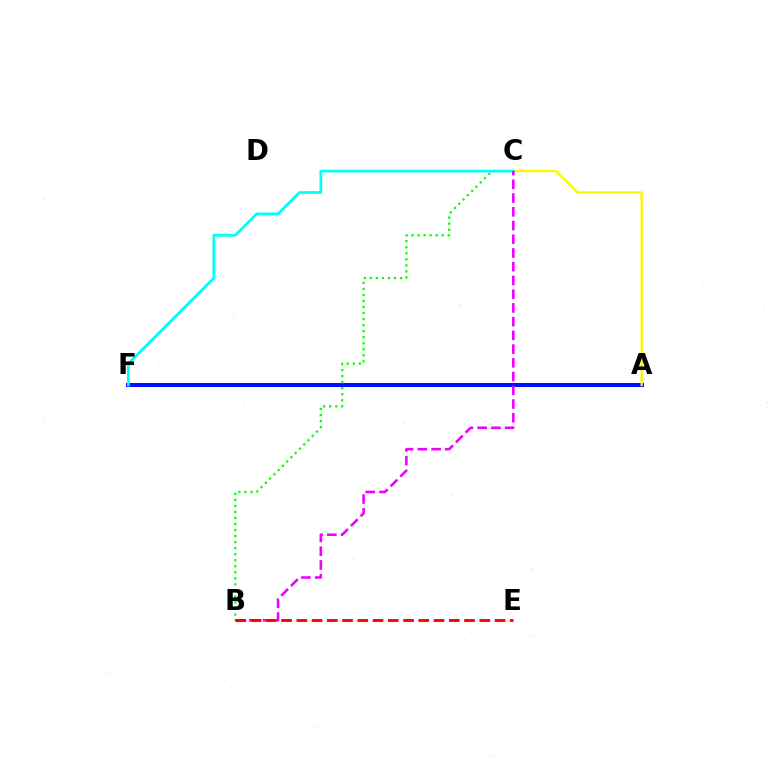{('A', 'F'): [{'color': '#0010ff', 'line_style': 'solid', 'thickness': 2.88}], ('A', 'C'): [{'color': '#fcf500', 'line_style': 'solid', 'thickness': 1.67}], ('B', 'C'): [{'color': '#08ff00', 'line_style': 'dotted', 'thickness': 1.64}, {'color': '#ee00ff', 'line_style': 'dashed', 'thickness': 1.87}], ('C', 'F'): [{'color': '#00fff6', 'line_style': 'solid', 'thickness': 1.98}], ('B', 'E'): [{'color': '#ff0000', 'line_style': 'dashed', 'thickness': 2.07}]}